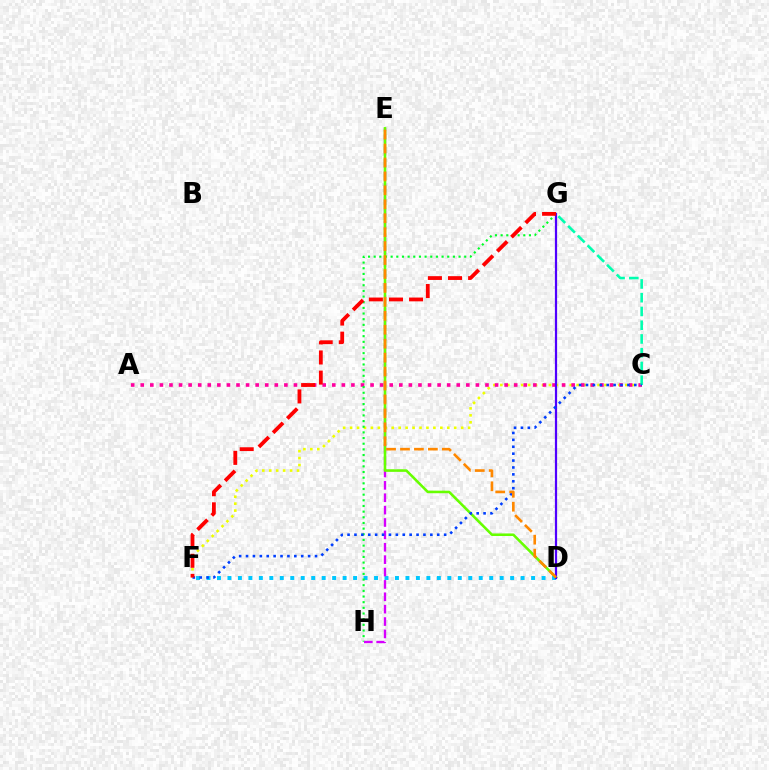{('D', 'F'): [{'color': '#00c7ff', 'line_style': 'dotted', 'thickness': 2.84}], ('C', 'F'): [{'color': '#eeff00', 'line_style': 'dotted', 'thickness': 1.89}, {'color': '#003fff', 'line_style': 'dotted', 'thickness': 1.87}], ('A', 'C'): [{'color': '#ff00a0', 'line_style': 'dotted', 'thickness': 2.6}], ('C', 'G'): [{'color': '#00ffaf', 'line_style': 'dashed', 'thickness': 1.87}], ('G', 'H'): [{'color': '#00ff27', 'line_style': 'dotted', 'thickness': 1.54}], ('E', 'H'): [{'color': '#d600ff', 'line_style': 'dashed', 'thickness': 1.68}], ('D', 'E'): [{'color': '#66ff00', 'line_style': 'solid', 'thickness': 1.85}, {'color': '#ff8800', 'line_style': 'dashed', 'thickness': 1.89}], ('D', 'G'): [{'color': '#4f00ff', 'line_style': 'solid', 'thickness': 1.6}], ('F', 'G'): [{'color': '#ff0000', 'line_style': 'dashed', 'thickness': 2.73}]}